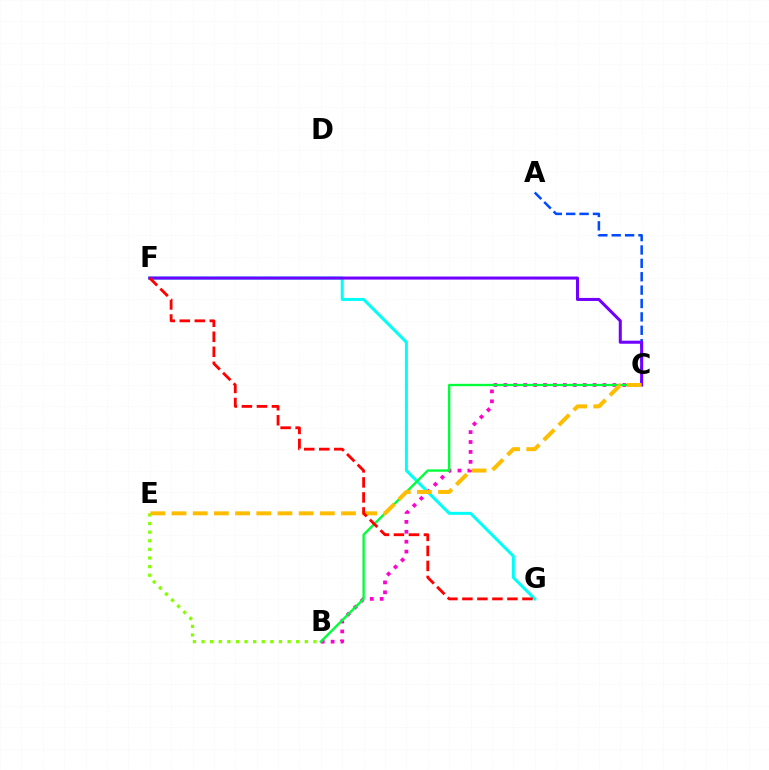{('A', 'C'): [{'color': '#004bff', 'line_style': 'dashed', 'thickness': 1.82}], ('B', 'E'): [{'color': '#84ff00', 'line_style': 'dotted', 'thickness': 2.34}], ('B', 'C'): [{'color': '#ff00cf', 'line_style': 'dotted', 'thickness': 2.69}, {'color': '#00ff39', 'line_style': 'solid', 'thickness': 1.69}], ('F', 'G'): [{'color': '#00fff6', 'line_style': 'solid', 'thickness': 2.15}, {'color': '#ff0000', 'line_style': 'dashed', 'thickness': 2.04}], ('C', 'F'): [{'color': '#7200ff', 'line_style': 'solid', 'thickness': 2.19}], ('C', 'E'): [{'color': '#ffbd00', 'line_style': 'dashed', 'thickness': 2.88}]}